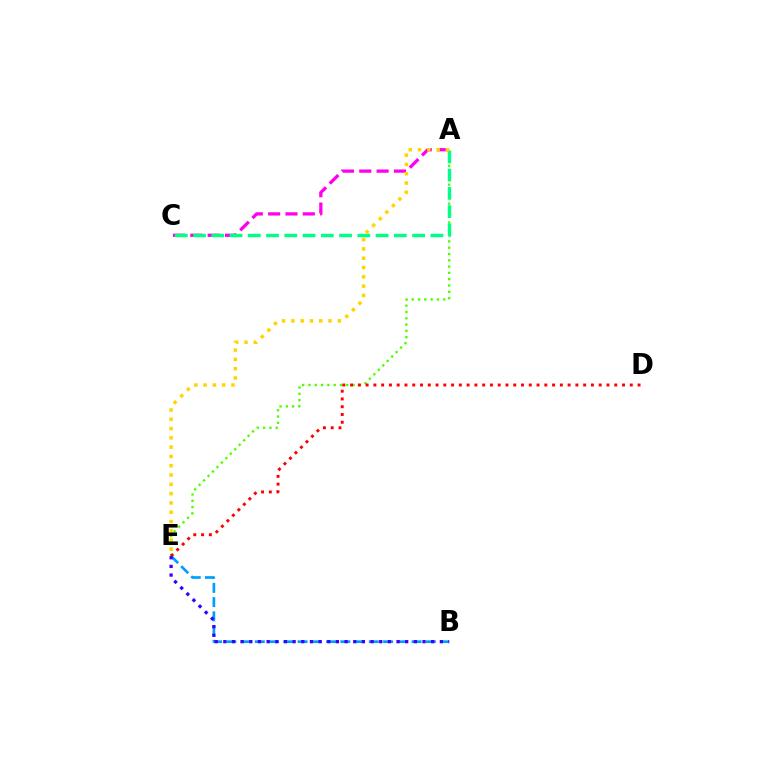{('B', 'E'): [{'color': '#009eff', 'line_style': 'dashed', 'thickness': 1.94}, {'color': '#3700ff', 'line_style': 'dotted', 'thickness': 2.35}], ('A', 'C'): [{'color': '#ff00ed', 'line_style': 'dashed', 'thickness': 2.36}, {'color': '#00ff86', 'line_style': 'dashed', 'thickness': 2.48}], ('A', 'E'): [{'color': '#4fff00', 'line_style': 'dotted', 'thickness': 1.71}, {'color': '#ffd500', 'line_style': 'dotted', 'thickness': 2.52}], ('D', 'E'): [{'color': '#ff0000', 'line_style': 'dotted', 'thickness': 2.11}]}